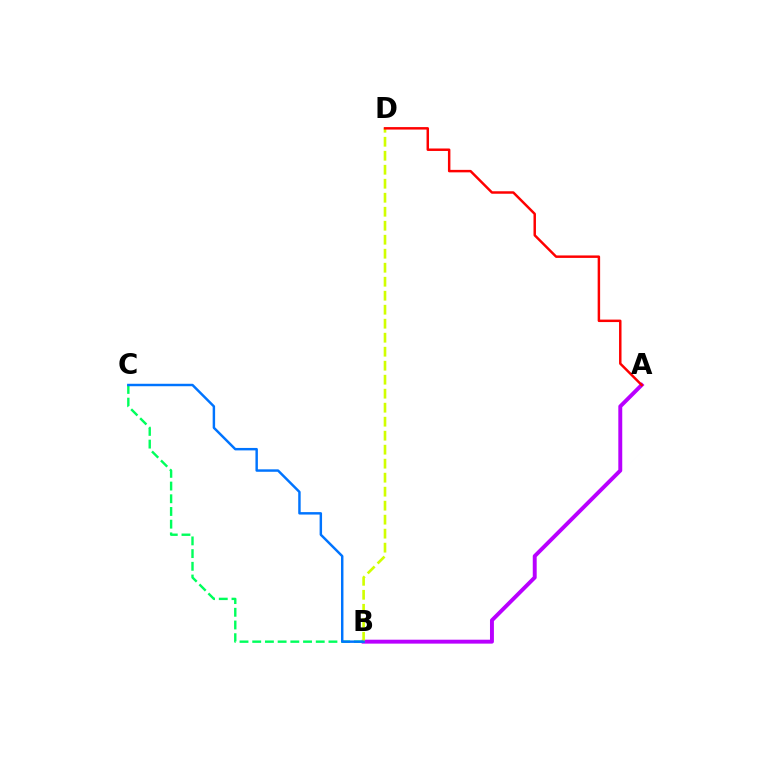{('A', 'B'): [{'color': '#b900ff', 'line_style': 'solid', 'thickness': 2.83}], ('B', 'D'): [{'color': '#d1ff00', 'line_style': 'dashed', 'thickness': 1.9}], ('A', 'D'): [{'color': '#ff0000', 'line_style': 'solid', 'thickness': 1.78}], ('B', 'C'): [{'color': '#00ff5c', 'line_style': 'dashed', 'thickness': 1.73}, {'color': '#0074ff', 'line_style': 'solid', 'thickness': 1.76}]}